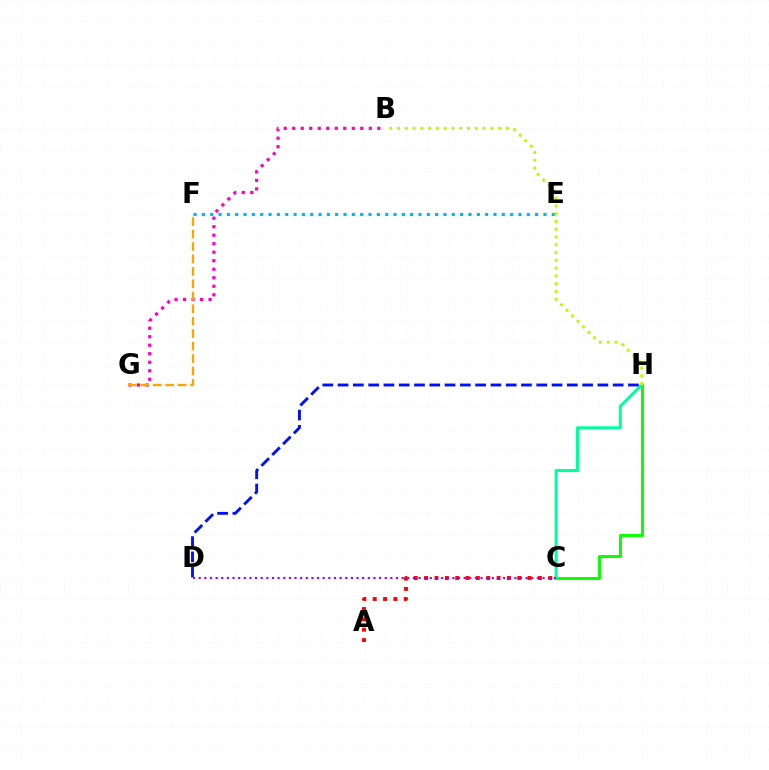{('A', 'C'): [{'color': '#ff0000', 'line_style': 'dotted', 'thickness': 2.81}], ('B', 'G'): [{'color': '#ff00bd', 'line_style': 'dotted', 'thickness': 2.31}], ('F', 'G'): [{'color': '#ffa500', 'line_style': 'dashed', 'thickness': 1.69}], ('C', 'H'): [{'color': '#08ff00', 'line_style': 'solid', 'thickness': 2.12}, {'color': '#00ff9d', 'line_style': 'solid', 'thickness': 2.17}], ('D', 'H'): [{'color': '#0010ff', 'line_style': 'dashed', 'thickness': 2.08}], ('C', 'D'): [{'color': '#9b00ff', 'line_style': 'dotted', 'thickness': 1.53}], ('E', 'F'): [{'color': '#00b5ff', 'line_style': 'dotted', 'thickness': 2.26}], ('B', 'H'): [{'color': '#b3ff00', 'line_style': 'dotted', 'thickness': 2.11}]}